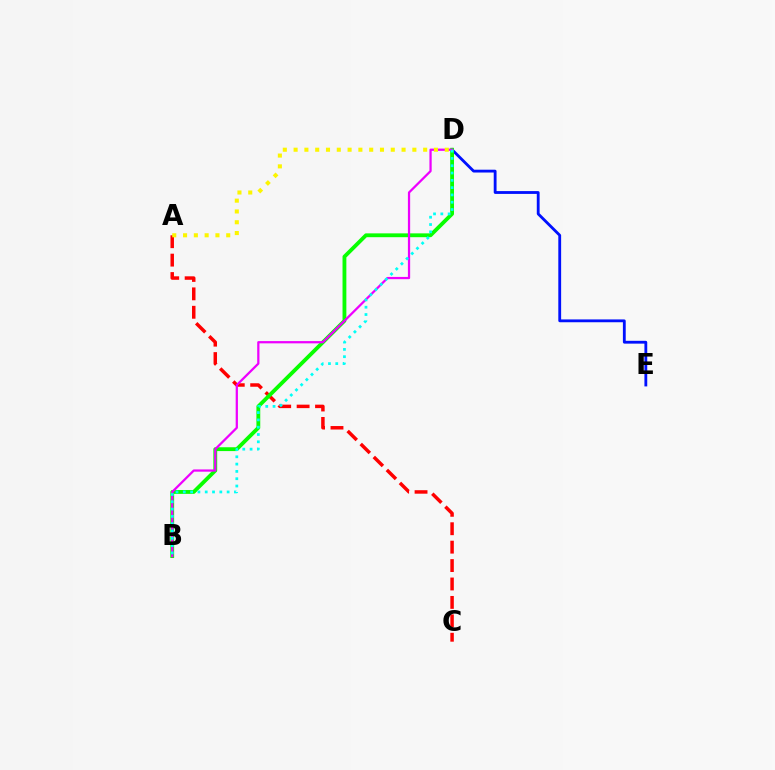{('A', 'C'): [{'color': '#ff0000', 'line_style': 'dashed', 'thickness': 2.5}], ('D', 'E'): [{'color': '#0010ff', 'line_style': 'solid', 'thickness': 2.03}], ('B', 'D'): [{'color': '#08ff00', 'line_style': 'solid', 'thickness': 2.76}, {'color': '#ee00ff', 'line_style': 'solid', 'thickness': 1.62}, {'color': '#00fff6', 'line_style': 'dotted', 'thickness': 1.98}], ('A', 'D'): [{'color': '#fcf500', 'line_style': 'dotted', 'thickness': 2.93}]}